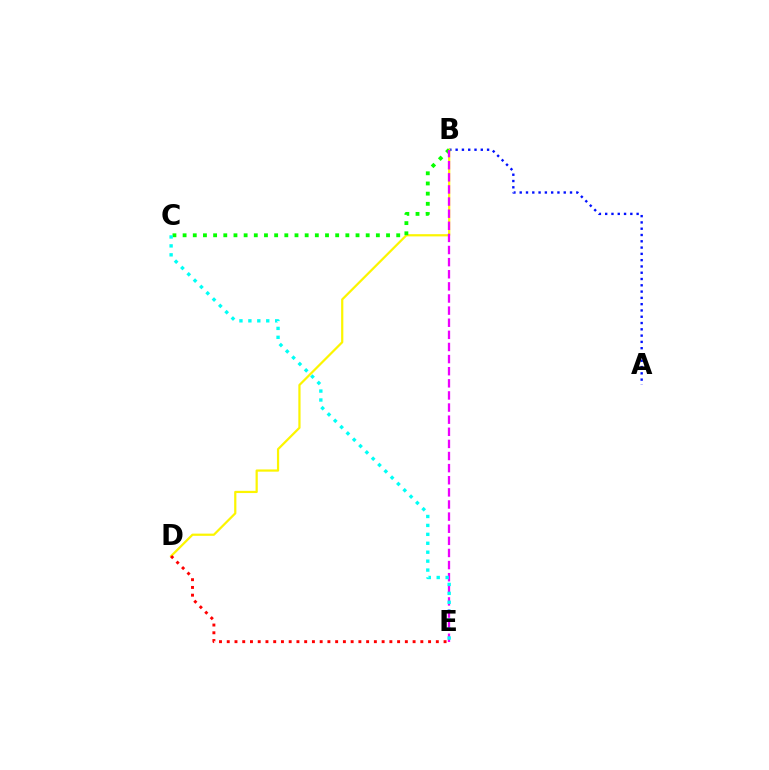{('A', 'B'): [{'color': '#0010ff', 'line_style': 'dotted', 'thickness': 1.71}], ('B', 'D'): [{'color': '#fcf500', 'line_style': 'solid', 'thickness': 1.6}], ('B', 'C'): [{'color': '#08ff00', 'line_style': 'dotted', 'thickness': 2.76}], ('D', 'E'): [{'color': '#ff0000', 'line_style': 'dotted', 'thickness': 2.1}], ('B', 'E'): [{'color': '#ee00ff', 'line_style': 'dashed', 'thickness': 1.65}], ('C', 'E'): [{'color': '#00fff6', 'line_style': 'dotted', 'thickness': 2.43}]}